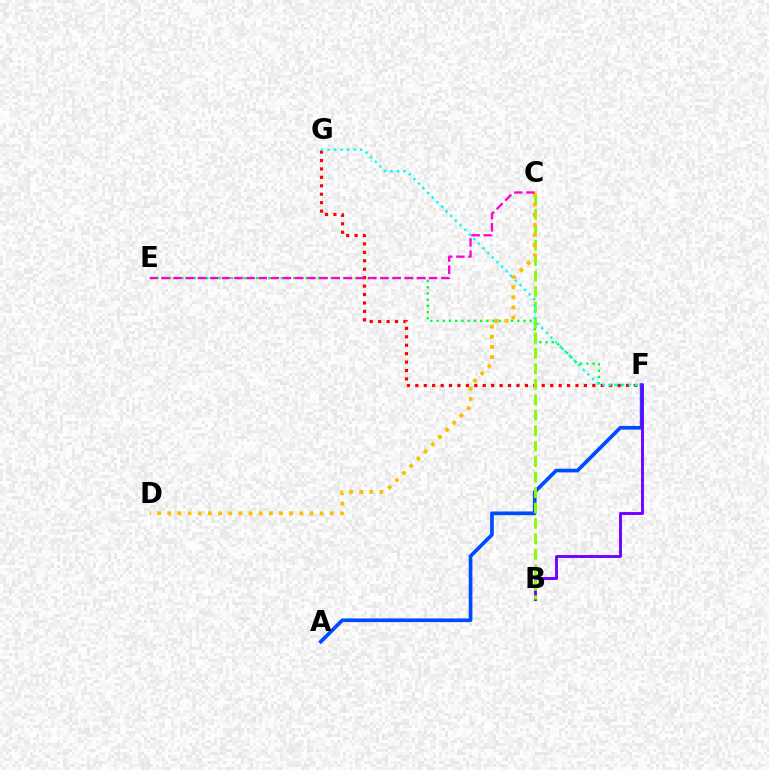{('E', 'F'): [{'color': '#00ff39', 'line_style': 'dotted', 'thickness': 1.69}], ('F', 'G'): [{'color': '#ff0000', 'line_style': 'dotted', 'thickness': 2.29}, {'color': '#00fff6', 'line_style': 'dotted', 'thickness': 1.77}], ('A', 'F'): [{'color': '#004bff', 'line_style': 'solid', 'thickness': 2.65}], ('B', 'F'): [{'color': '#7200ff', 'line_style': 'solid', 'thickness': 2.09}], ('B', 'C'): [{'color': '#84ff00', 'line_style': 'dashed', 'thickness': 2.1}], ('C', 'D'): [{'color': '#ffbd00', 'line_style': 'dotted', 'thickness': 2.76}], ('C', 'E'): [{'color': '#ff00cf', 'line_style': 'dashed', 'thickness': 1.65}]}